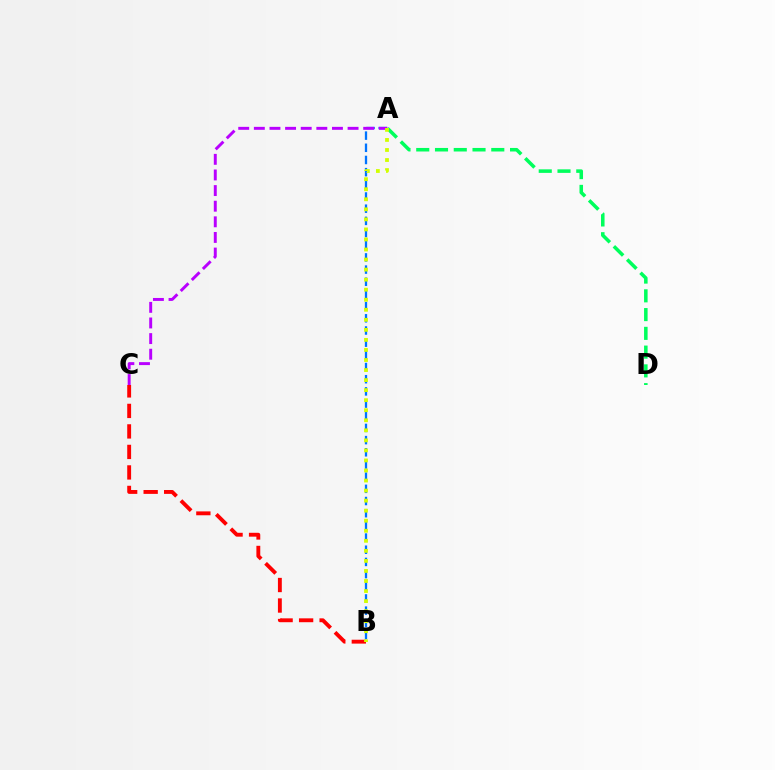{('A', 'D'): [{'color': '#00ff5c', 'line_style': 'dashed', 'thickness': 2.55}], ('B', 'C'): [{'color': '#ff0000', 'line_style': 'dashed', 'thickness': 2.79}], ('A', 'B'): [{'color': '#0074ff', 'line_style': 'dashed', 'thickness': 1.65}, {'color': '#d1ff00', 'line_style': 'dotted', 'thickness': 2.73}], ('A', 'C'): [{'color': '#b900ff', 'line_style': 'dashed', 'thickness': 2.12}]}